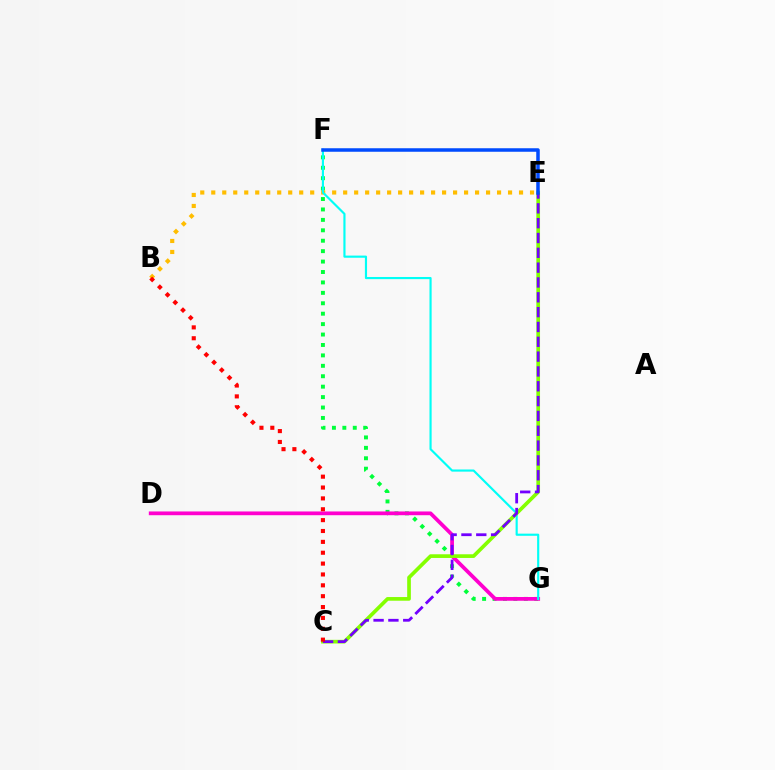{('F', 'G'): [{'color': '#00ff39', 'line_style': 'dotted', 'thickness': 2.83}, {'color': '#00fff6', 'line_style': 'solid', 'thickness': 1.55}], ('B', 'E'): [{'color': '#ffbd00', 'line_style': 'dotted', 'thickness': 2.99}], ('D', 'G'): [{'color': '#ff00cf', 'line_style': 'solid', 'thickness': 2.7}], ('C', 'E'): [{'color': '#84ff00', 'line_style': 'solid', 'thickness': 2.65}, {'color': '#7200ff', 'line_style': 'dashed', 'thickness': 2.01}], ('E', 'F'): [{'color': '#004bff', 'line_style': 'solid', 'thickness': 2.53}], ('B', 'C'): [{'color': '#ff0000', 'line_style': 'dotted', 'thickness': 2.95}]}